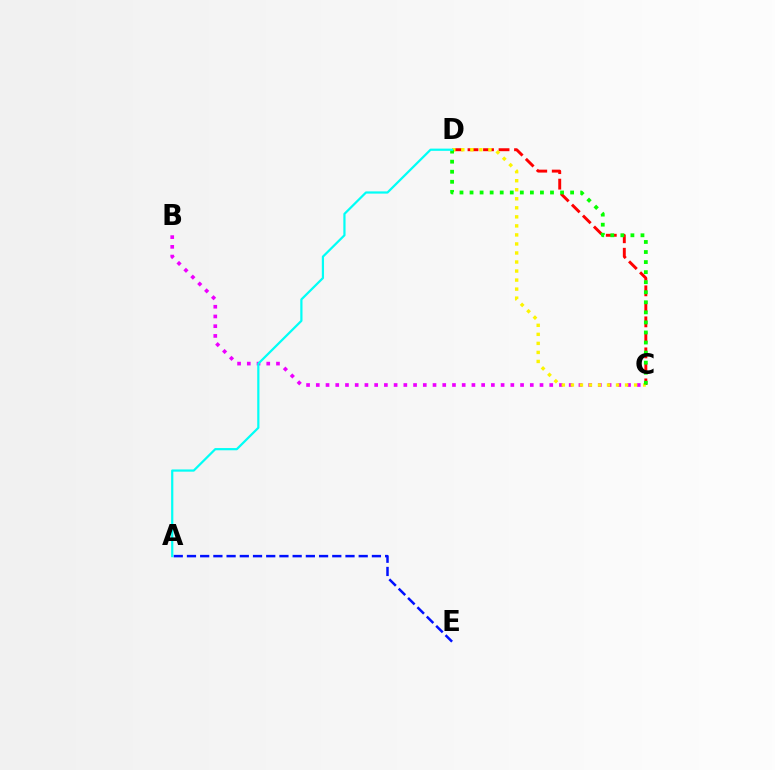{('C', 'D'): [{'color': '#ff0000', 'line_style': 'dashed', 'thickness': 2.11}, {'color': '#fcf500', 'line_style': 'dotted', 'thickness': 2.45}, {'color': '#08ff00', 'line_style': 'dotted', 'thickness': 2.73}], ('B', 'C'): [{'color': '#ee00ff', 'line_style': 'dotted', 'thickness': 2.64}], ('A', 'E'): [{'color': '#0010ff', 'line_style': 'dashed', 'thickness': 1.79}], ('A', 'D'): [{'color': '#00fff6', 'line_style': 'solid', 'thickness': 1.6}]}